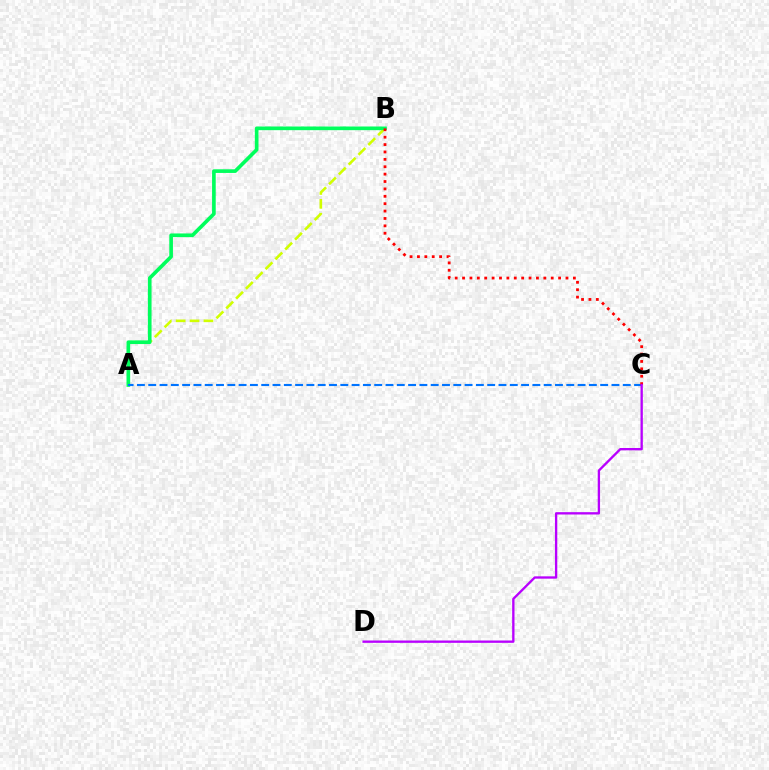{('A', 'B'): [{'color': '#d1ff00', 'line_style': 'dashed', 'thickness': 1.89}, {'color': '#00ff5c', 'line_style': 'solid', 'thickness': 2.64}], ('A', 'C'): [{'color': '#0074ff', 'line_style': 'dashed', 'thickness': 1.53}], ('B', 'C'): [{'color': '#ff0000', 'line_style': 'dotted', 'thickness': 2.01}], ('C', 'D'): [{'color': '#b900ff', 'line_style': 'solid', 'thickness': 1.68}]}